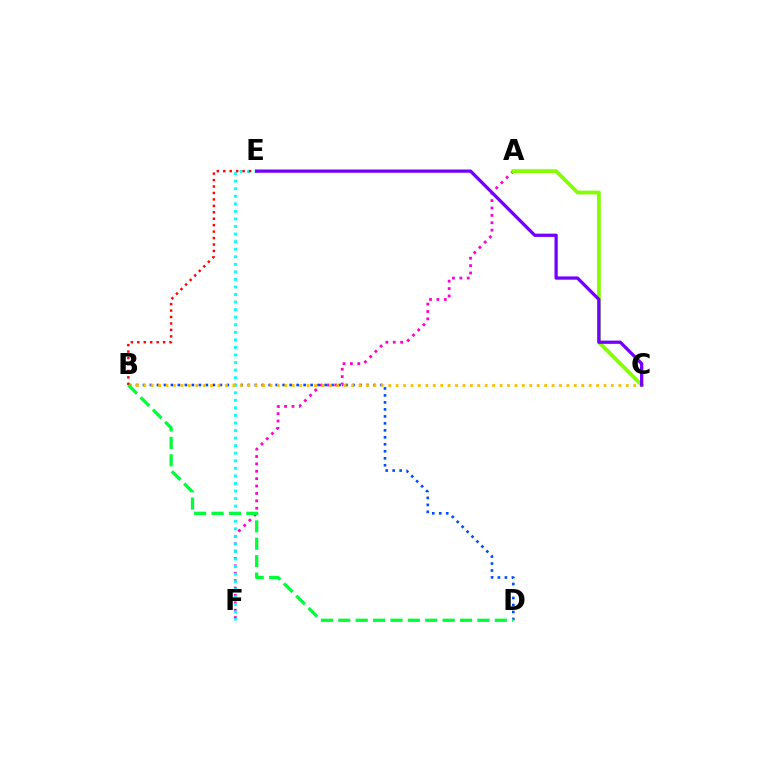{('A', 'F'): [{'color': '#ff00cf', 'line_style': 'dotted', 'thickness': 2.01}], ('B', 'D'): [{'color': '#004bff', 'line_style': 'dotted', 'thickness': 1.9}, {'color': '#00ff39', 'line_style': 'dashed', 'thickness': 2.36}], ('E', 'F'): [{'color': '#00fff6', 'line_style': 'dotted', 'thickness': 2.05}], ('B', 'C'): [{'color': '#ffbd00', 'line_style': 'dotted', 'thickness': 2.02}], ('B', 'E'): [{'color': '#ff0000', 'line_style': 'dotted', 'thickness': 1.75}], ('A', 'C'): [{'color': '#84ff00', 'line_style': 'solid', 'thickness': 2.72}], ('C', 'E'): [{'color': '#7200ff', 'line_style': 'solid', 'thickness': 2.34}]}